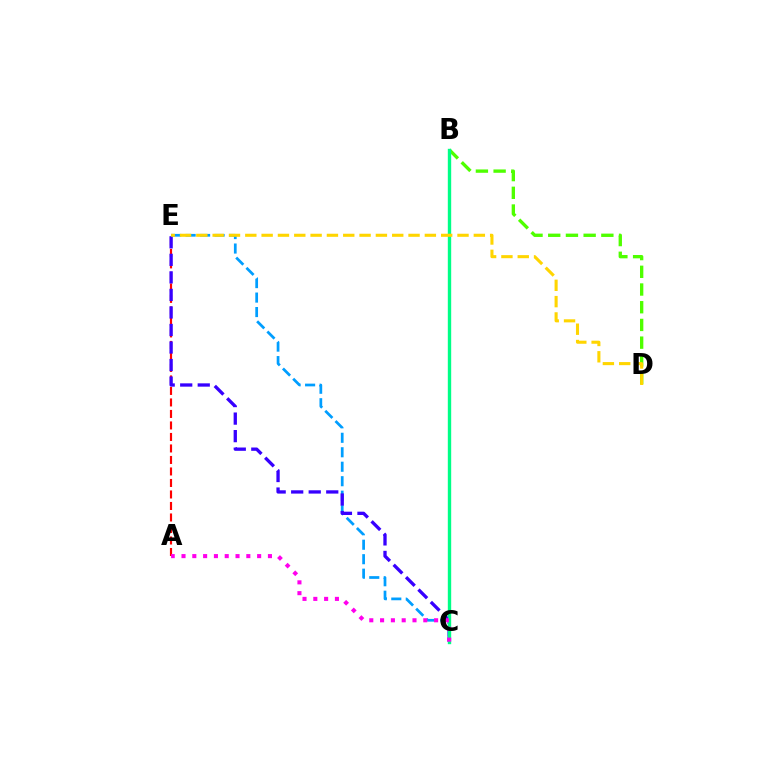{('A', 'E'): [{'color': '#ff0000', 'line_style': 'dashed', 'thickness': 1.56}], ('C', 'E'): [{'color': '#009eff', 'line_style': 'dashed', 'thickness': 1.97}, {'color': '#3700ff', 'line_style': 'dashed', 'thickness': 2.38}], ('B', 'D'): [{'color': '#4fff00', 'line_style': 'dashed', 'thickness': 2.41}], ('B', 'C'): [{'color': '#00ff86', 'line_style': 'solid', 'thickness': 2.43}], ('D', 'E'): [{'color': '#ffd500', 'line_style': 'dashed', 'thickness': 2.22}], ('A', 'C'): [{'color': '#ff00ed', 'line_style': 'dotted', 'thickness': 2.94}]}